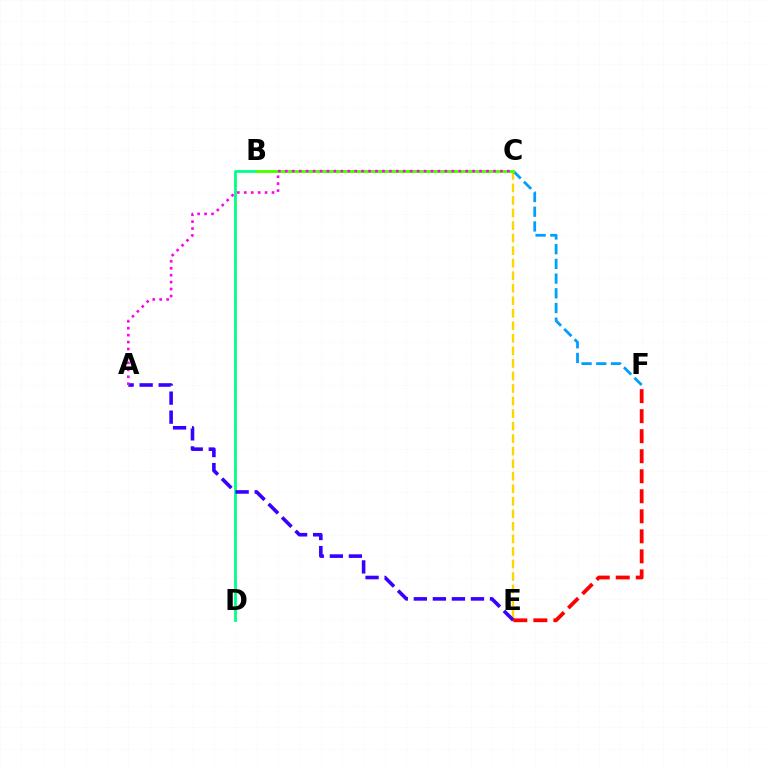{('C', 'E'): [{'color': '#ffd500', 'line_style': 'dashed', 'thickness': 1.7}], ('B', 'D'): [{'color': '#00ff86', 'line_style': 'solid', 'thickness': 2.01}], ('C', 'F'): [{'color': '#009eff', 'line_style': 'dashed', 'thickness': 2.0}], ('B', 'C'): [{'color': '#4fff00', 'line_style': 'solid', 'thickness': 2.1}], ('A', 'E'): [{'color': '#3700ff', 'line_style': 'dashed', 'thickness': 2.59}], ('E', 'F'): [{'color': '#ff0000', 'line_style': 'dashed', 'thickness': 2.72}], ('A', 'C'): [{'color': '#ff00ed', 'line_style': 'dotted', 'thickness': 1.88}]}